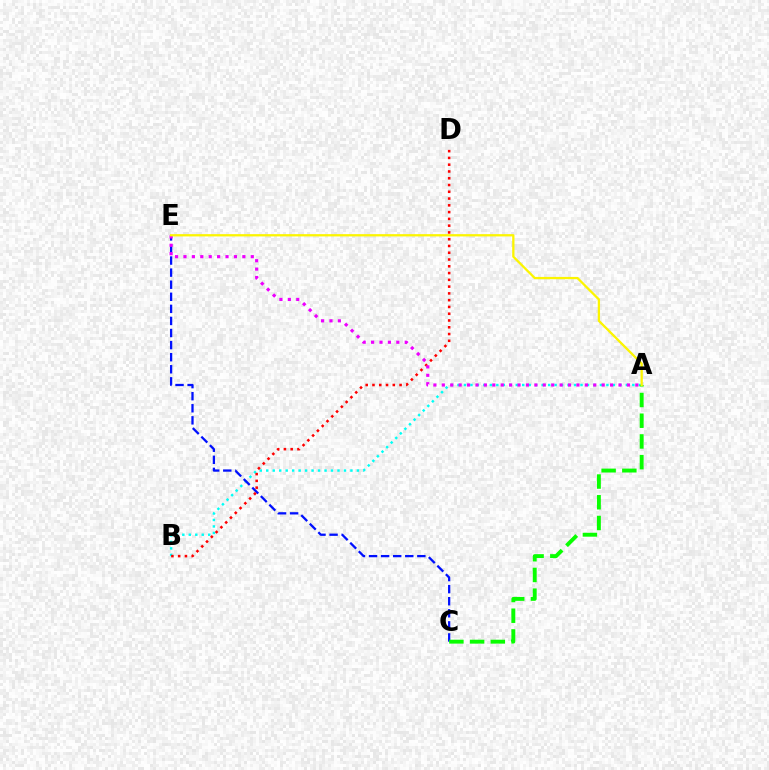{('A', 'B'): [{'color': '#00fff6', 'line_style': 'dotted', 'thickness': 1.76}], ('C', 'E'): [{'color': '#0010ff', 'line_style': 'dashed', 'thickness': 1.64}], ('A', 'C'): [{'color': '#08ff00', 'line_style': 'dashed', 'thickness': 2.81}], ('B', 'D'): [{'color': '#ff0000', 'line_style': 'dotted', 'thickness': 1.84}], ('A', 'E'): [{'color': '#ee00ff', 'line_style': 'dotted', 'thickness': 2.29}, {'color': '#fcf500', 'line_style': 'solid', 'thickness': 1.64}]}